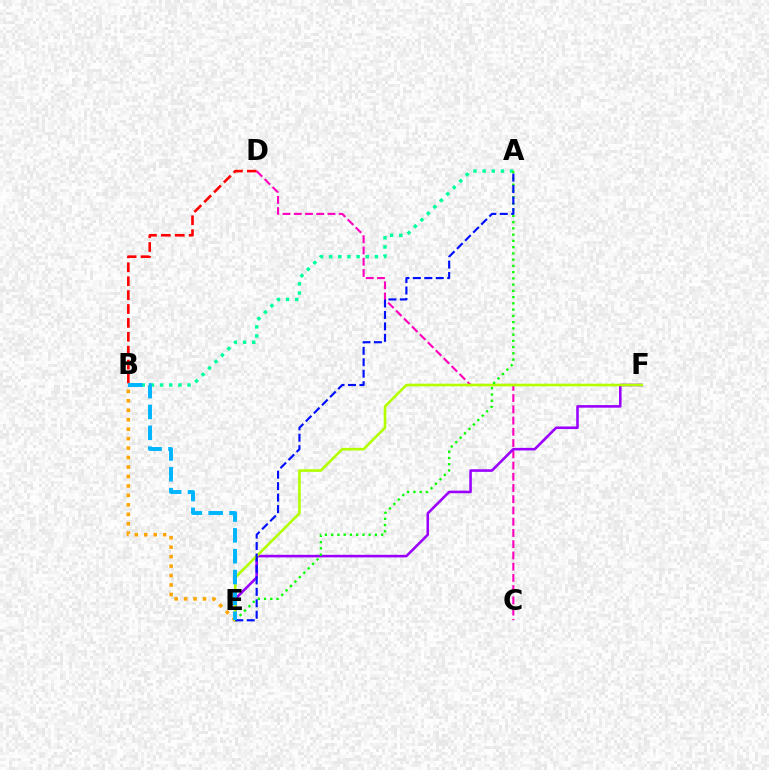{('B', 'E'): [{'color': '#ffa500', 'line_style': 'dotted', 'thickness': 2.57}, {'color': '#00b5ff', 'line_style': 'dashed', 'thickness': 2.83}], ('A', 'B'): [{'color': '#00ff9d', 'line_style': 'dotted', 'thickness': 2.49}], ('B', 'D'): [{'color': '#ff0000', 'line_style': 'dashed', 'thickness': 1.89}], ('C', 'D'): [{'color': '#ff00bd', 'line_style': 'dashed', 'thickness': 1.53}], ('E', 'F'): [{'color': '#9b00ff', 'line_style': 'solid', 'thickness': 1.86}, {'color': '#b3ff00', 'line_style': 'solid', 'thickness': 1.88}], ('A', 'E'): [{'color': '#08ff00', 'line_style': 'dotted', 'thickness': 1.7}, {'color': '#0010ff', 'line_style': 'dashed', 'thickness': 1.56}]}